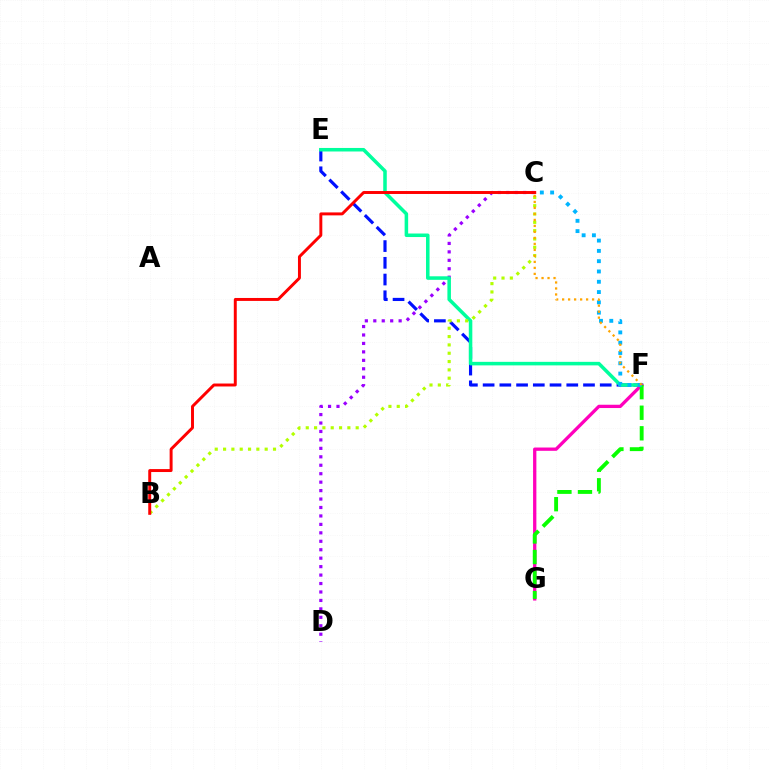{('E', 'F'): [{'color': '#0010ff', 'line_style': 'dashed', 'thickness': 2.27}, {'color': '#00ff9d', 'line_style': 'solid', 'thickness': 2.54}], ('C', 'D'): [{'color': '#9b00ff', 'line_style': 'dotted', 'thickness': 2.3}], ('F', 'G'): [{'color': '#ff00bd', 'line_style': 'solid', 'thickness': 2.37}, {'color': '#08ff00', 'line_style': 'dashed', 'thickness': 2.79}], ('B', 'C'): [{'color': '#b3ff00', 'line_style': 'dotted', 'thickness': 2.26}, {'color': '#ff0000', 'line_style': 'solid', 'thickness': 2.12}], ('C', 'F'): [{'color': '#00b5ff', 'line_style': 'dotted', 'thickness': 2.8}, {'color': '#ffa500', 'line_style': 'dotted', 'thickness': 1.63}]}